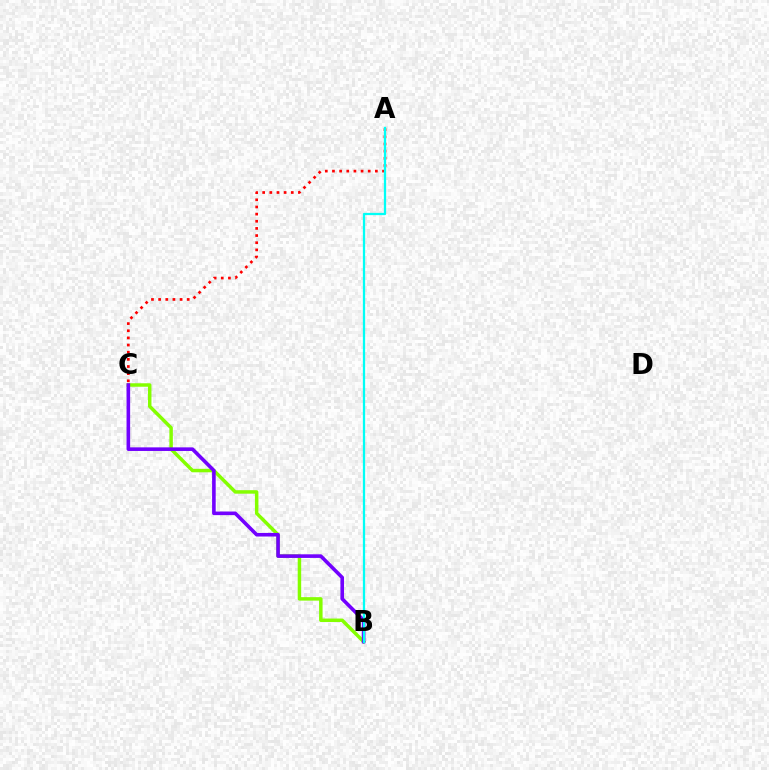{('B', 'C'): [{'color': '#84ff00', 'line_style': 'solid', 'thickness': 2.5}, {'color': '#7200ff', 'line_style': 'solid', 'thickness': 2.59}], ('A', 'C'): [{'color': '#ff0000', 'line_style': 'dotted', 'thickness': 1.94}], ('A', 'B'): [{'color': '#00fff6', 'line_style': 'solid', 'thickness': 1.63}]}